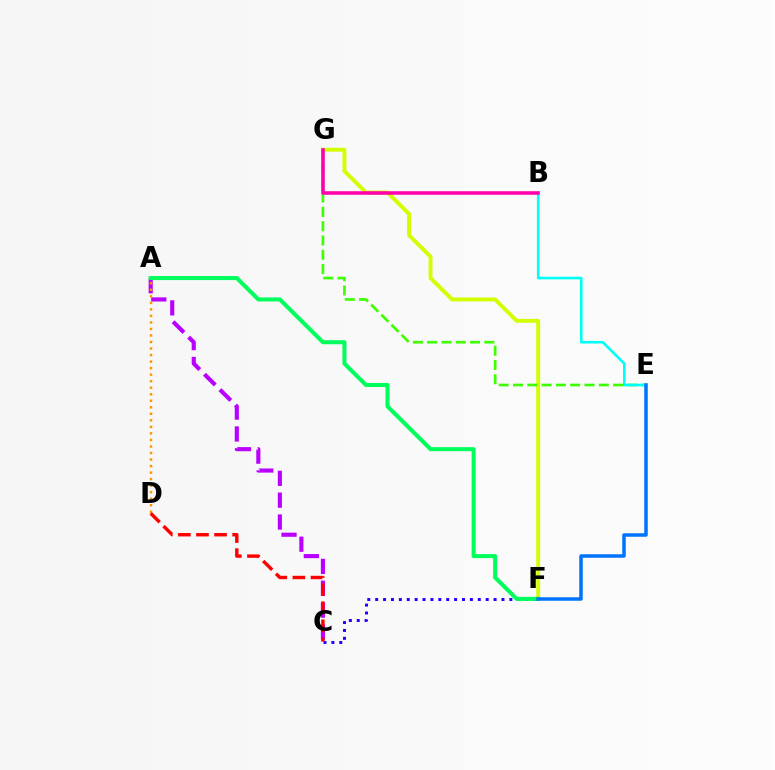{('A', 'C'): [{'color': '#b900ff', 'line_style': 'dashed', 'thickness': 2.97}], ('A', 'D'): [{'color': '#ff9400', 'line_style': 'dotted', 'thickness': 1.77}], ('F', 'G'): [{'color': '#d1ff00', 'line_style': 'solid', 'thickness': 2.81}], ('C', 'D'): [{'color': '#ff0000', 'line_style': 'dashed', 'thickness': 2.46}], ('C', 'F'): [{'color': '#2500ff', 'line_style': 'dotted', 'thickness': 2.14}], ('A', 'F'): [{'color': '#00ff5c', 'line_style': 'solid', 'thickness': 2.91}], ('E', 'G'): [{'color': '#3dff00', 'line_style': 'dashed', 'thickness': 1.94}], ('B', 'E'): [{'color': '#00fff6', 'line_style': 'solid', 'thickness': 1.88}], ('E', 'F'): [{'color': '#0074ff', 'line_style': 'solid', 'thickness': 2.52}], ('B', 'G'): [{'color': '#ff00ac', 'line_style': 'solid', 'thickness': 2.56}]}